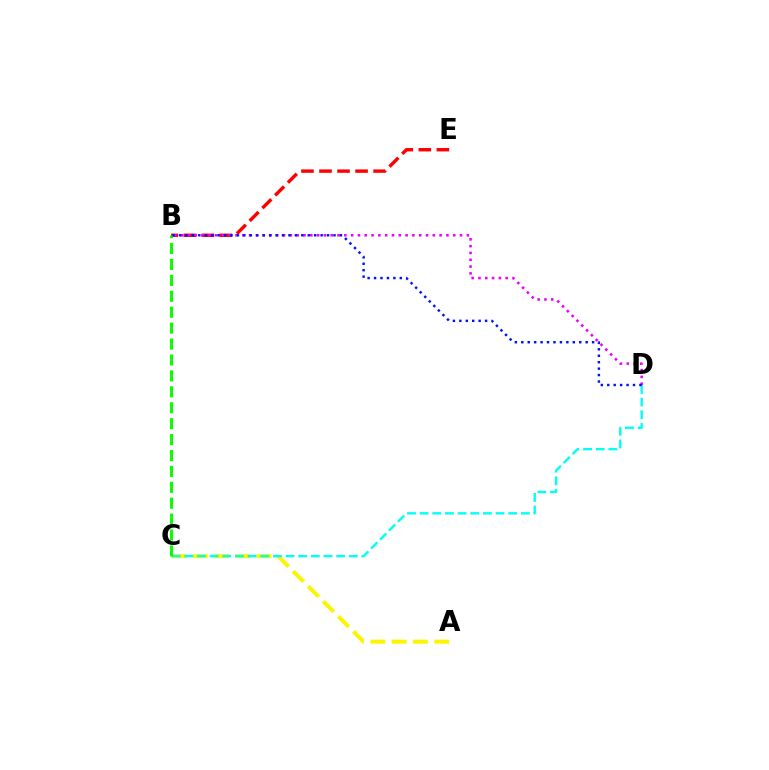{('A', 'C'): [{'color': '#fcf500', 'line_style': 'dashed', 'thickness': 2.89}], ('B', 'E'): [{'color': '#ff0000', 'line_style': 'dashed', 'thickness': 2.45}], ('C', 'D'): [{'color': '#00fff6', 'line_style': 'dashed', 'thickness': 1.72}], ('B', 'C'): [{'color': '#08ff00', 'line_style': 'dashed', 'thickness': 2.16}], ('B', 'D'): [{'color': '#ee00ff', 'line_style': 'dotted', 'thickness': 1.85}, {'color': '#0010ff', 'line_style': 'dotted', 'thickness': 1.75}]}